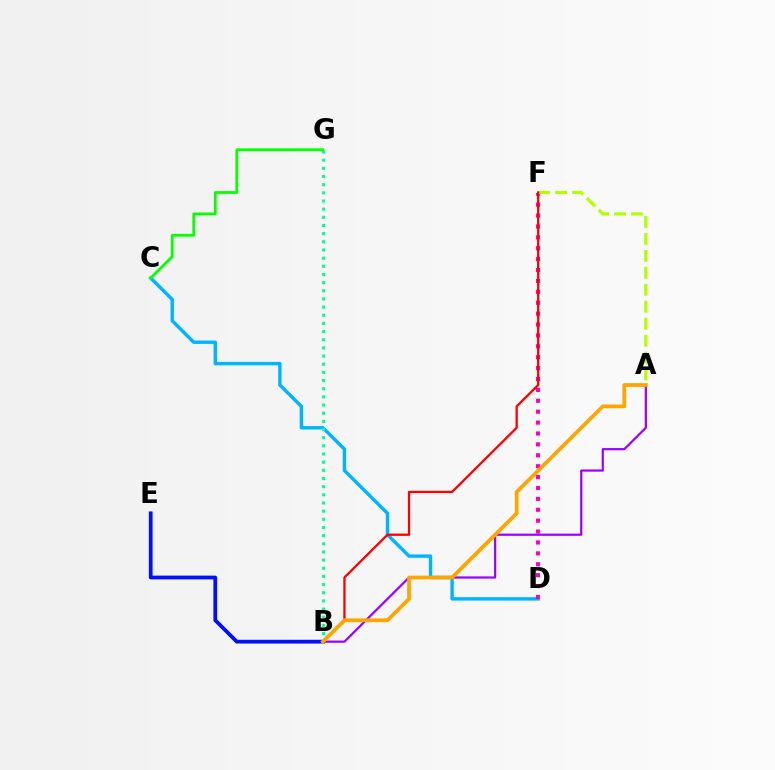{('A', 'B'): [{'color': '#9b00ff', 'line_style': 'solid', 'thickness': 1.59}, {'color': '#ffa500', 'line_style': 'solid', 'thickness': 2.7}], ('C', 'D'): [{'color': '#00b5ff', 'line_style': 'solid', 'thickness': 2.46}], ('D', 'F'): [{'color': '#ff00bd', 'line_style': 'dotted', 'thickness': 2.96}], ('B', 'G'): [{'color': '#00ff9d', 'line_style': 'dotted', 'thickness': 2.22}], ('B', 'E'): [{'color': '#0010ff', 'line_style': 'solid', 'thickness': 2.71}], ('A', 'F'): [{'color': '#b3ff00', 'line_style': 'dashed', 'thickness': 2.3}], ('B', 'F'): [{'color': '#ff0000', 'line_style': 'solid', 'thickness': 1.65}], ('C', 'G'): [{'color': '#08ff00', 'line_style': 'solid', 'thickness': 2.0}]}